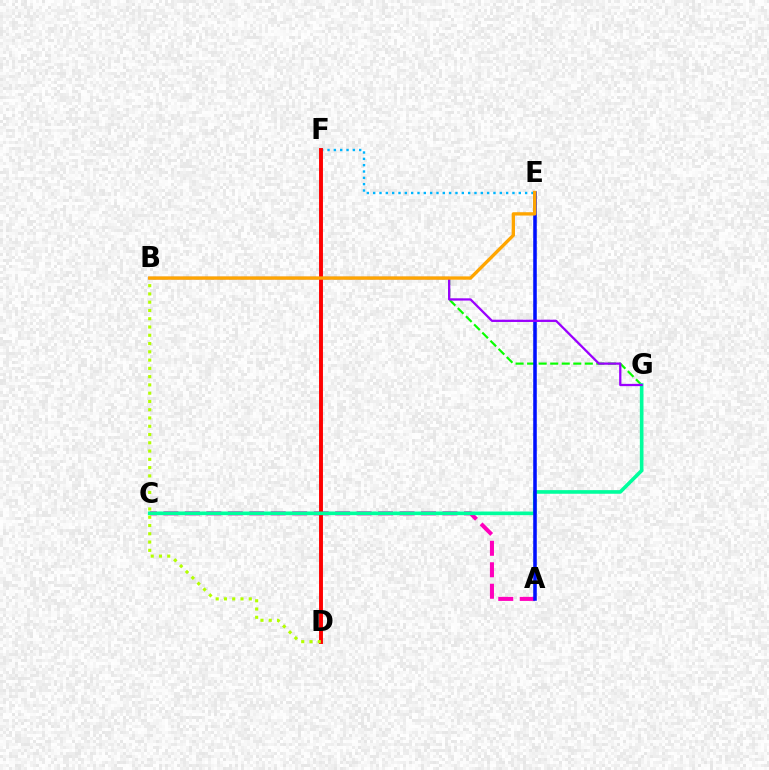{('A', 'C'): [{'color': '#ff00bd', 'line_style': 'dashed', 'thickness': 2.92}], ('B', 'G'): [{'color': '#08ff00', 'line_style': 'dashed', 'thickness': 1.57}, {'color': '#9b00ff', 'line_style': 'solid', 'thickness': 1.64}], ('E', 'F'): [{'color': '#00b5ff', 'line_style': 'dotted', 'thickness': 1.72}], ('D', 'F'): [{'color': '#ff0000', 'line_style': 'solid', 'thickness': 2.81}], ('C', 'G'): [{'color': '#00ff9d', 'line_style': 'solid', 'thickness': 2.61}], ('B', 'D'): [{'color': '#b3ff00', 'line_style': 'dotted', 'thickness': 2.25}], ('A', 'E'): [{'color': '#0010ff', 'line_style': 'solid', 'thickness': 2.56}], ('B', 'E'): [{'color': '#ffa500', 'line_style': 'solid', 'thickness': 2.4}]}